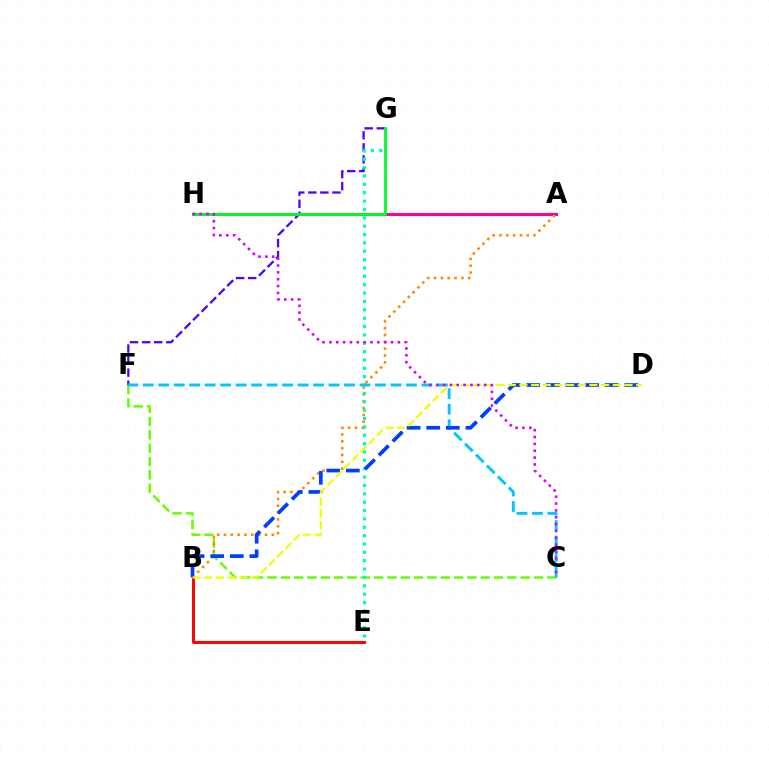{('A', 'H'): [{'color': '#ff00a0', 'line_style': 'solid', 'thickness': 2.19}], ('C', 'F'): [{'color': '#66ff00', 'line_style': 'dashed', 'thickness': 1.81}, {'color': '#00c7ff', 'line_style': 'dashed', 'thickness': 2.1}], ('A', 'B'): [{'color': '#ff8800', 'line_style': 'dotted', 'thickness': 1.86}], ('F', 'G'): [{'color': '#4f00ff', 'line_style': 'dashed', 'thickness': 1.64}], ('B', 'E'): [{'color': '#ff0000', 'line_style': 'solid', 'thickness': 2.11}], ('E', 'G'): [{'color': '#00ffaf', 'line_style': 'dotted', 'thickness': 2.27}], ('G', 'H'): [{'color': '#00ff27', 'line_style': 'solid', 'thickness': 2.03}], ('B', 'D'): [{'color': '#003fff', 'line_style': 'dashed', 'thickness': 2.66}, {'color': '#eeff00', 'line_style': 'dashed', 'thickness': 1.58}], ('C', 'H'): [{'color': '#d600ff', 'line_style': 'dotted', 'thickness': 1.86}]}